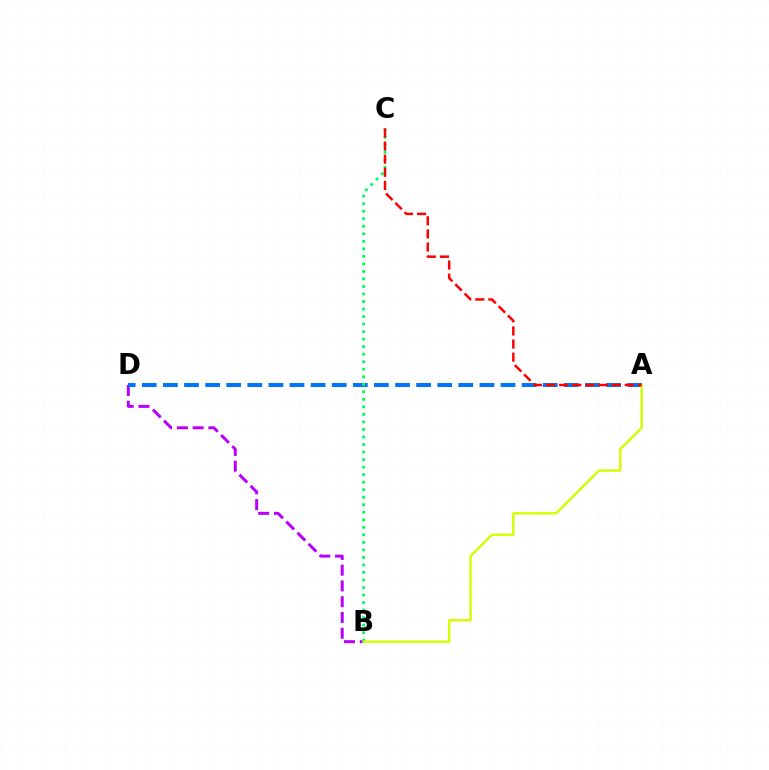{('B', 'D'): [{'color': '#b900ff', 'line_style': 'dashed', 'thickness': 2.14}], ('A', 'D'): [{'color': '#0074ff', 'line_style': 'dashed', 'thickness': 2.87}], ('B', 'C'): [{'color': '#00ff5c', 'line_style': 'dotted', 'thickness': 2.04}], ('A', 'B'): [{'color': '#d1ff00', 'line_style': 'solid', 'thickness': 1.73}], ('A', 'C'): [{'color': '#ff0000', 'line_style': 'dashed', 'thickness': 1.78}]}